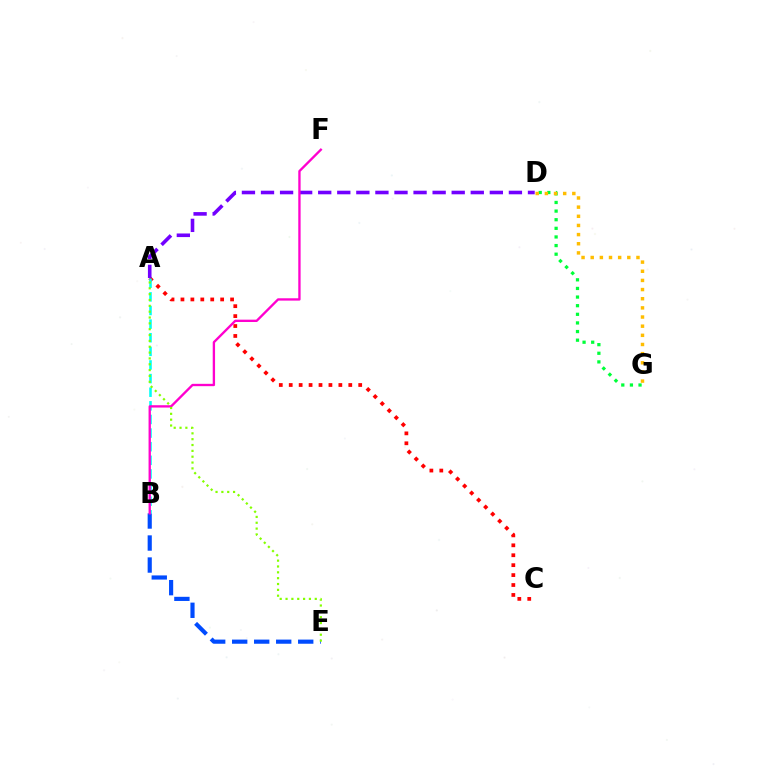{('D', 'G'): [{'color': '#00ff39', 'line_style': 'dotted', 'thickness': 2.34}, {'color': '#ffbd00', 'line_style': 'dotted', 'thickness': 2.49}], ('A', 'C'): [{'color': '#ff0000', 'line_style': 'dotted', 'thickness': 2.7}], ('A', 'D'): [{'color': '#7200ff', 'line_style': 'dashed', 'thickness': 2.59}], ('B', 'E'): [{'color': '#004bff', 'line_style': 'dashed', 'thickness': 2.99}], ('A', 'B'): [{'color': '#00fff6', 'line_style': 'dashed', 'thickness': 1.85}], ('B', 'F'): [{'color': '#ff00cf', 'line_style': 'solid', 'thickness': 1.68}], ('A', 'E'): [{'color': '#84ff00', 'line_style': 'dotted', 'thickness': 1.59}]}